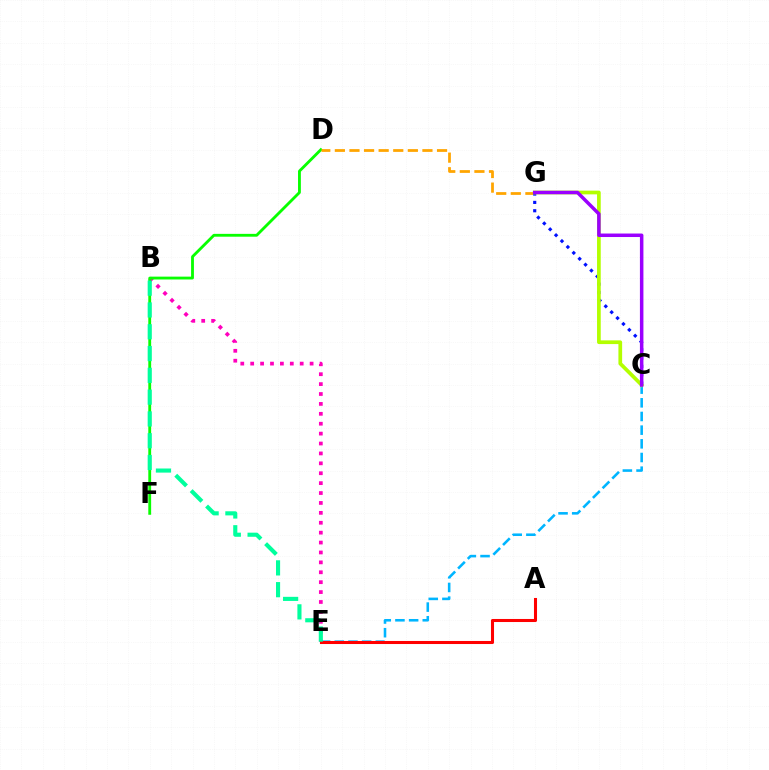{('B', 'E'): [{'color': '#ff00bd', 'line_style': 'dotted', 'thickness': 2.69}, {'color': '#00ff9d', 'line_style': 'dashed', 'thickness': 2.96}], ('C', 'E'): [{'color': '#00b5ff', 'line_style': 'dashed', 'thickness': 1.86}], ('D', 'F'): [{'color': '#08ff00', 'line_style': 'solid', 'thickness': 2.04}], ('D', 'G'): [{'color': '#ffa500', 'line_style': 'dashed', 'thickness': 1.98}], ('A', 'E'): [{'color': '#ff0000', 'line_style': 'solid', 'thickness': 2.2}], ('C', 'G'): [{'color': '#0010ff', 'line_style': 'dotted', 'thickness': 2.26}, {'color': '#b3ff00', 'line_style': 'solid', 'thickness': 2.67}, {'color': '#9b00ff', 'line_style': 'solid', 'thickness': 2.52}]}